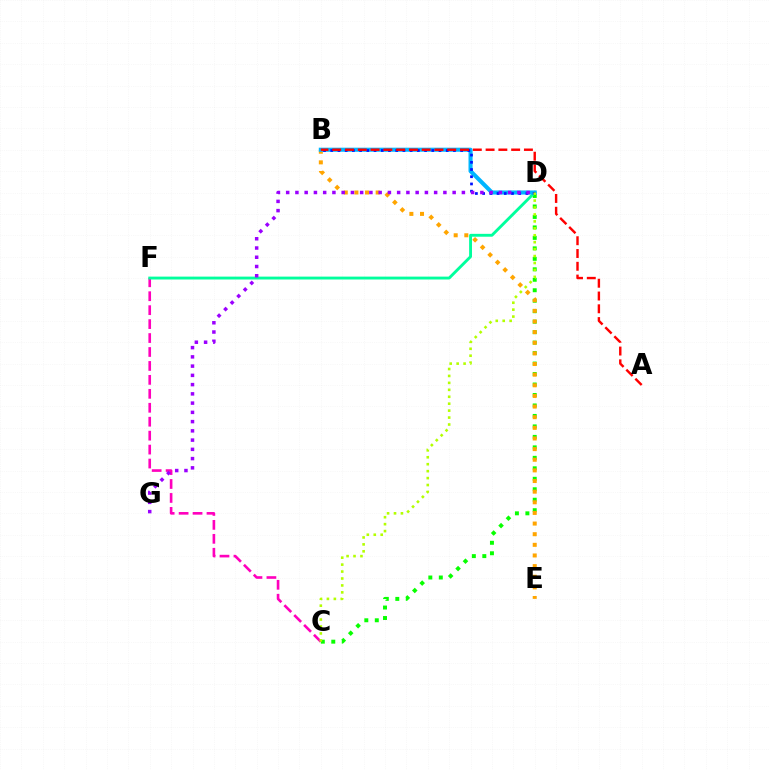{('C', 'D'): [{'color': '#08ff00', 'line_style': 'dotted', 'thickness': 2.85}, {'color': '#b3ff00', 'line_style': 'dotted', 'thickness': 1.88}], ('C', 'F'): [{'color': '#ff00bd', 'line_style': 'dashed', 'thickness': 1.89}], ('D', 'F'): [{'color': '#00ff9d', 'line_style': 'solid', 'thickness': 2.07}], ('B', 'E'): [{'color': '#ffa500', 'line_style': 'dotted', 'thickness': 2.89}], ('B', 'D'): [{'color': '#00b5ff', 'line_style': 'solid', 'thickness': 2.94}, {'color': '#0010ff', 'line_style': 'dotted', 'thickness': 1.96}], ('D', 'G'): [{'color': '#9b00ff', 'line_style': 'dotted', 'thickness': 2.51}], ('A', 'B'): [{'color': '#ff0000', 'line_style': 'dashed', 'thickness': 1.74}]}